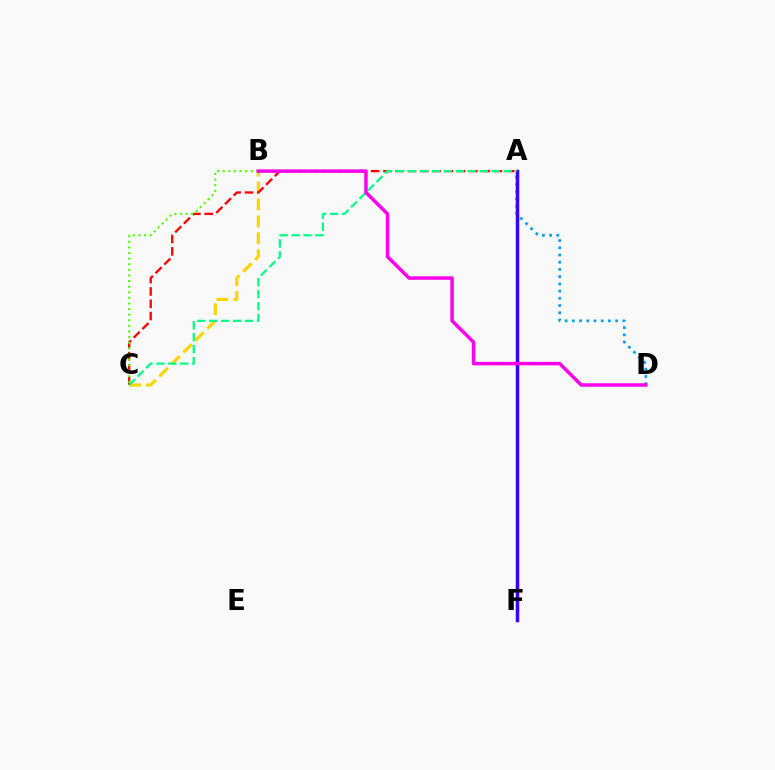{('A', 'D'): [{'color': '#009eff', 'line_style': 'dotted', 'thickness': 1.96}], ('A', 'F'): [{'color': '#3700ff', 'line_style': 'solid', 'thickness': 2.51}], ('B', 'C'): [{'color': '#ffd500', 'line_style': 'dashed', 'thickness': 2.3}, {'color': '#4fff00', 'line_style': 'dotted', 'thickness': 1.52}], ('A', 'C'): [{'color': '#ff0000', 'line_style': 'dashed', 'thickness': 1.67}, {'color': '#00ff86', 'line_style': 'dashed', 'thickness': 1.62}], ('B', 'D'): [{'color': '#ff00ed', 'line_style': 'solid', 'thickness': 2.51}]}